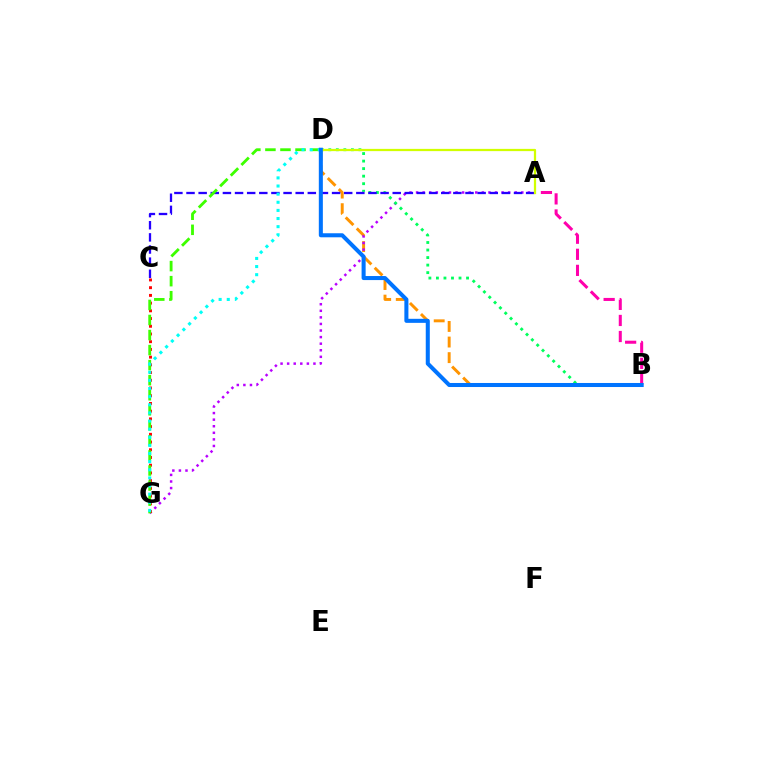{('B', 'D'): [{'color': '#ff9400', 'line_style': 'dashed', 'thickness': 2.12}, {'color': '#00ff5c', 'line_style': 'dotted', 'thickness': 2.05}, {'color': '#0074ff', 'line_style': 'solid', 'thickness': 2.91}], ('A', 'B'): [{'color': '#ff00ac', 'line_style': 'dashed', 'thickness': 2.18}], ('A', 'G'): [{'color': '#b900ff', 'line_style': 'dotted', 'thickness': 1.79}], ('C', 'G'): [{'color': '#ff0000', 'line_style': 'dotted', 'thickness': 2.1}], ('A', 'C'): [{'color': '#2500ff', 'line_style': 'dashed', 'thickness': 1.65}], ('D', 'G'): [{'color': '#3dff00', 'line_style': 'dashed', 'thickness': 2.04}, {'color': '#00fff6', 'line_style': 'dotted', 'thickness': 2.21}], ('A', 'D'): [{'color': '#d1ff00', 'line_style': 'solid', 'thickness': 1.62}]}